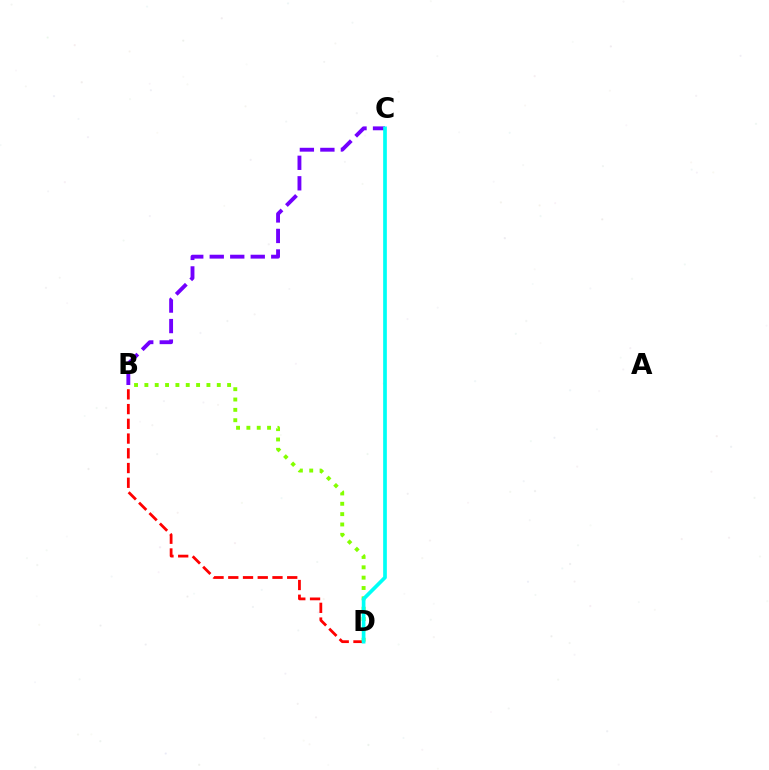{('B', 'C'): [{'color': '#7200ff', 'line_style': 'dashed', 'thickness': 2.79}], ('B', 'D'): [{'color': '#ff0000', 'line_style': 'dashed', 'thickness': 2.0}, {'color': '#84ff00', 'line_style': 'dotted', 'thickness': 2.81}], ('C', 'D'): [{'color': '#00fff6', 'line_style': 'solid', 'thickness': 2.65}]}